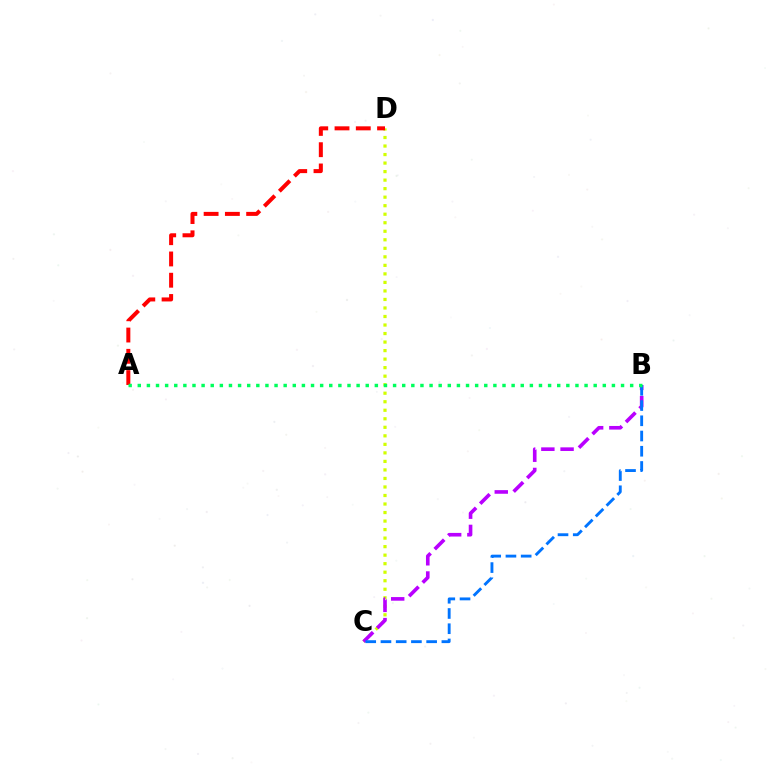{('C', 'D'): [{'color': '#d1ff00', 'line_style': 'dotted', 'thickness': 2.32}], ('B', 'C'): [{'color': '#b900ff', 'line_style': 'dashed', 'thickness': 2.61}, {'color': '#0074ff', 'line_style': 'dashed', 'thickness': 2.07}], ('A', 'D'): [{'color': '#ff0000', 'line_style': 'dashed', 'thickness': 2.89}], ('A', 'B'): [{'color': '#00ff5c', 'line_style': 'dotted', 'thickness': 2.48}]}